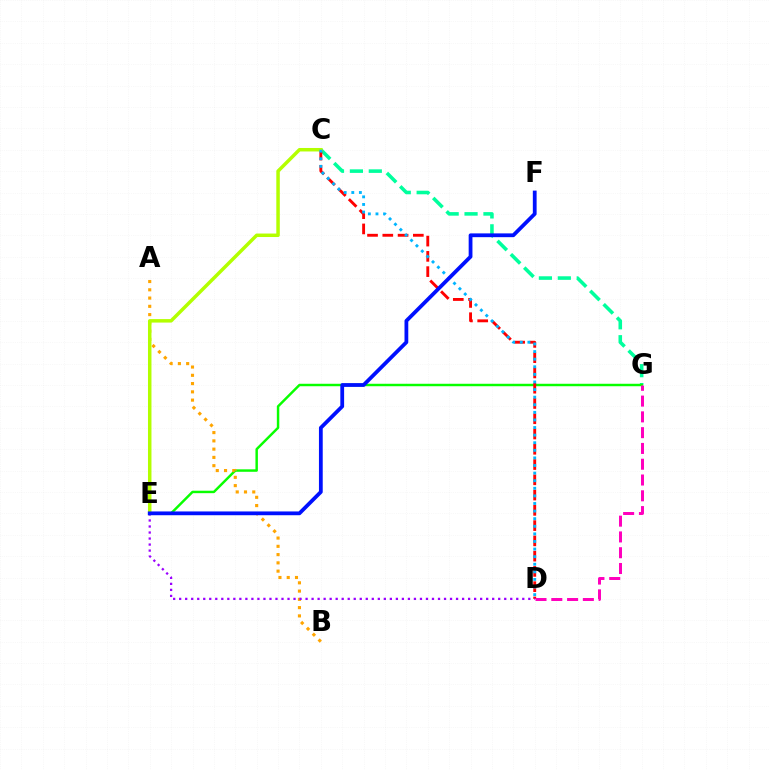{('C', 'G'): [{'color': '#00ff9d', 'line_style': 'dashed', 'thickness': 2.57}], ('E', 'G'): [{'color': '#08ff00', 'line_style': 'solid', 'thickness': 1.77}], ('A', 'B'): [{'color': '#ffa500', 'line_style': 'dotted', 'thickness': 2.25}], ('C', 'D'): [{'color': '#ff0000', 'line_style': 'dashed', 'thickness': 2.07}, {'color': '#00b5ff', 'line_style': 'dotted', 'thickness': 2.06}], ('C', 'E'): [{'color': '#b3ff00', 'line_style': 'solid', 'thickness': 2.51}], ('D', 'G'): [{'color': '#ff00bd', 'line_style': 'dashed', 'thickness': 2.14}], ('D', 'E'): [{'color': '#9b00ff', 'line_style': 'dotted', 'thickness': 1.64}], ('E', 'F'): [{'color': '#0010ff', 'line_style': 'solid', 'thickness': 2.72}]}